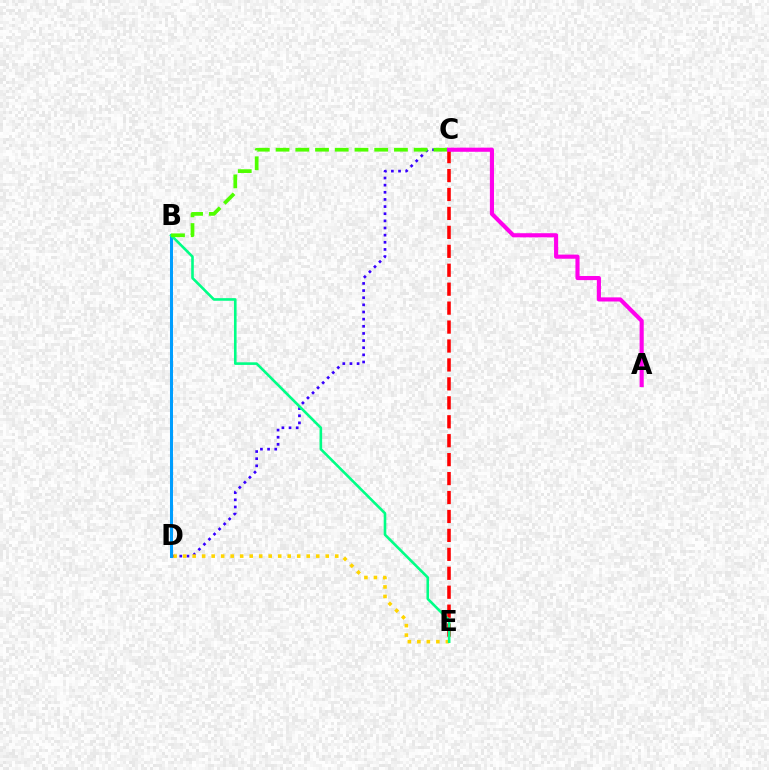{('C', 'D'): [{'color': '#3700ff', 'line_style': 'dotted', 'thickness': 1.94}], ('D', 'E'): [{'color': '#ffd500', 'line_style': 'dotted', 'thickness': 2.58}], ('C', 'E'): [{'color': '#ff0000', 'line_style': 'dashed', 'thickness': 2.57}], ('B', 'D'): [{'color': '#009eff', 'line_style': 'solid', 'thickness': 2.19}], ('B', 'E'): [{'color': '#00ff86', 'line_style': 'solid', 'thickness': 1.88}], ('B', 'C'): [{'color': '#4fff00', 'line_style': 'dashed', 'thickness': 2.68}], ('A', 'C'): [{'color': '#ff00ed', 'line_style': 'solid', 'thickness': 2.97}]}